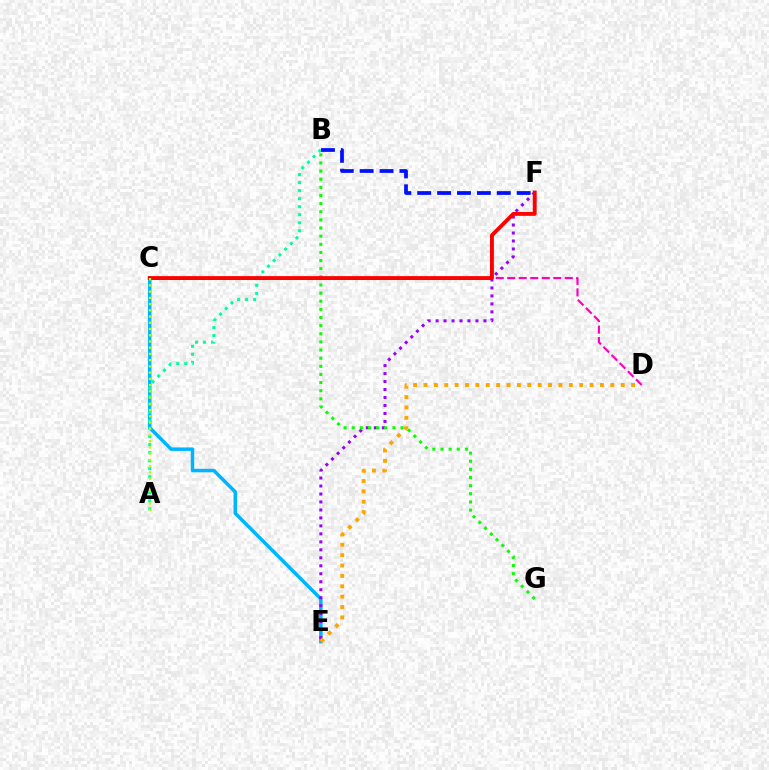{('C', 'E'): [{'color': '#00b5ff', 'line_style': 'solid', 'thickness': 2.52}], ('C', 'D'): [{'color': '#ff00bd', 'line_style': 'dashed', 'thickness': 1.56}], ('E', 'F'): [{'color': '#9b00ff', 'line_style': 'dotted', 'thickness': 2.17}], ('A', 'B'): [{'color': '#00ff9d', 'line_style': 'dotted', 'thickness': 2.18}], ('B', 'F'): [{'color': '#0010ff', 'line_style': 'dashed', 'thickness': 2.7}], ('D', 'E'): [{'color': '#ffa500', 'line_style': 'dotted', 'thickness': 2.82}], ('B', 'G'): [{'color': '#08ff00', 'line_style': 'dotted', 'thickness': 2.21}], ('C', 'F'): [{'color': '#ff0000', 'line_style': 'solid', 'thickness': 2.79}], ('A', 'C'): [{'color': '#b3ff00', 'line_style': 'dotted', 'thickness': 1.69}]}